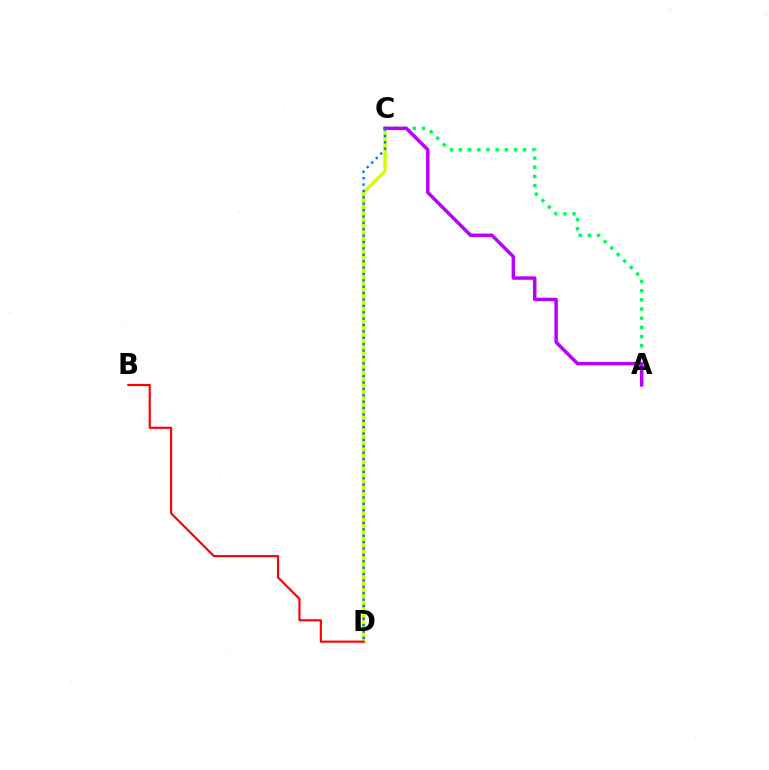{('A', 'C'): [{'color': '#00ff5c', 'line_style': 'dotted', 'thickness': 2.49}, {'color': '#b900ff', 'line_style': 'solid', 'thickness': 2.48}], ('C', 'D'): [{'color': '#d1ff00', 'line_style': 'solid', 'thickness': 2.42}, {'color': '#0074ff', 'line_style': 'dotted', 'thickness': 1.74}], ('B', 'D'): [{'color': '#ff0000', 'line_style': 'solid', 'thickness': 1.55}]}